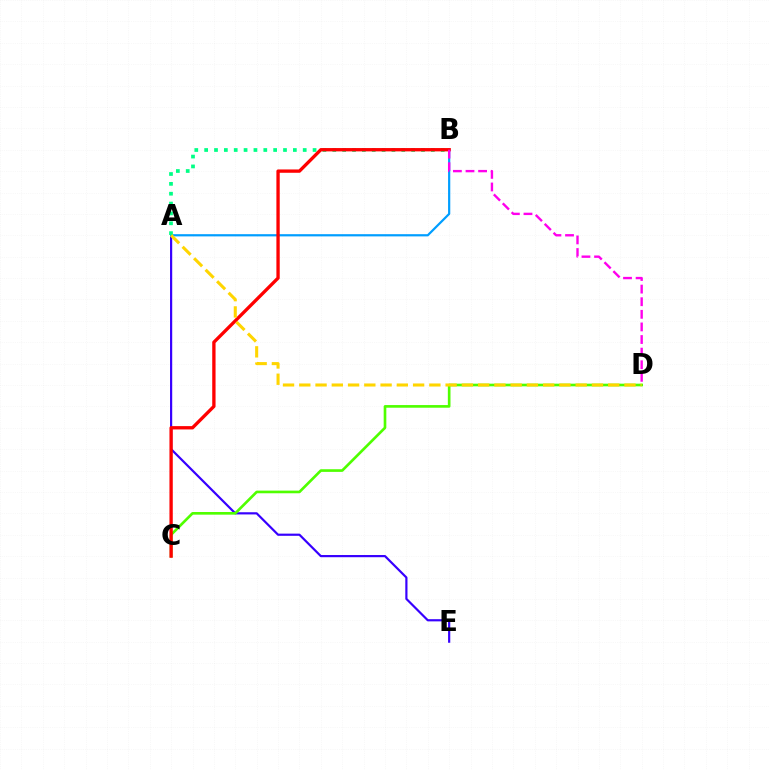{('A', 'E'): [{'color': '#3700ff', 'line_style': 'solid', 'thickness': 1.58}], ('C', 'D'): [{'color': '#4fff00', 'line_style': 'solid', 'thickness': 1.91}], ('A', 'B'): [{'color': '#009eff', 'line_style': 'solid', 'thickness': 1.59}, {'color': '#00ff86', 'line_style': 'dotted', 'thickness': 2.68}], ('B', 'C'): [{'color': '#ff0000', 'line_style': 'solid', 'thickness': 2.39}], ('B', 'D'): [{'color': '#ff00ed', 'line_style': 'dashed', 'thickness': 1.71}], ('A', 'D'): [{'color': '#ffd500', 'line_style': 'dashed', 'thickness': 2.21}]}